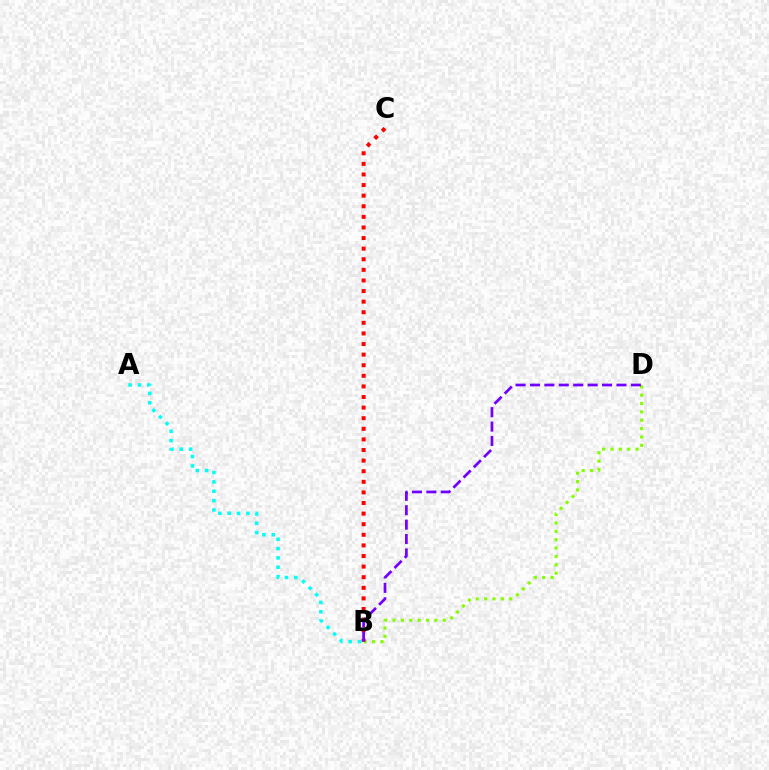{('B', 'D'): [{'color': '#84ff00', 'line_style': 'dotted', 'thickness': 2.27}, {'color': '#7200ff', 'line_style': 'dashed', 'thickness': 1.96}], ('A', 'B'): [{'color': '#00fff6', 'line_style': 'dotted', 'thickness': 2.54}], ('B', 'C'): [{'color': '#ff0000', 'line_style': 'dotted', 'thickness': 2.88}]}